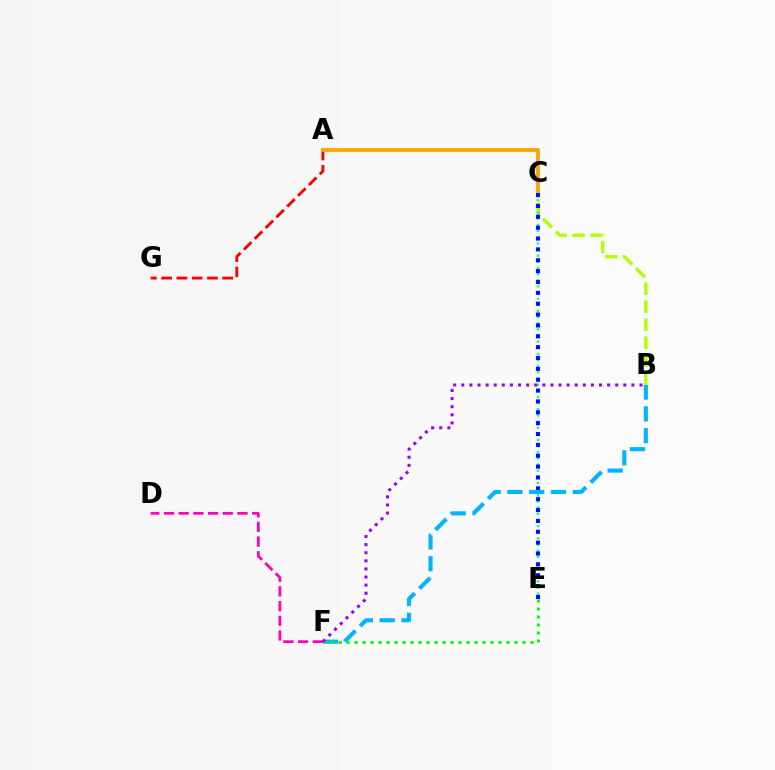{('B', 'C'): [{'color': '#b3ff00', 'line_style': 'dashed', 'thickness': 2.45}], ('A', 'G'): [{'color': '#ff0000', 'line_style': 'dashed', 'thickness': 2.07}], ('C', 'E'): [{'color': '#00ff9d', 'line_style': 'dotted', 'thickness': 1.67}, {'color': '#0010ff', 'line_style': 'dotted', 'thickness': 2.95}], ('A', 'C'): [{'color': '#ffa500', 'line_style': 'solid', 'thickness': 2.75}], ('B', 'F'): [{'color': '#00b5ff', 'line_style': 'dashed', 'thickness': 2.97}, {'color': '#9b00ff', 'line_style': 'dotted', 'thickness': 2.2}], ('D', 'F'): [{'color': '#ff00bd', 'line_style': 'dashed', 'thickness': 2.0}], ('E', 'F'): [{'color': '#08ff00', 'line_style': 'dotted', 'thickness': 2.17}]}